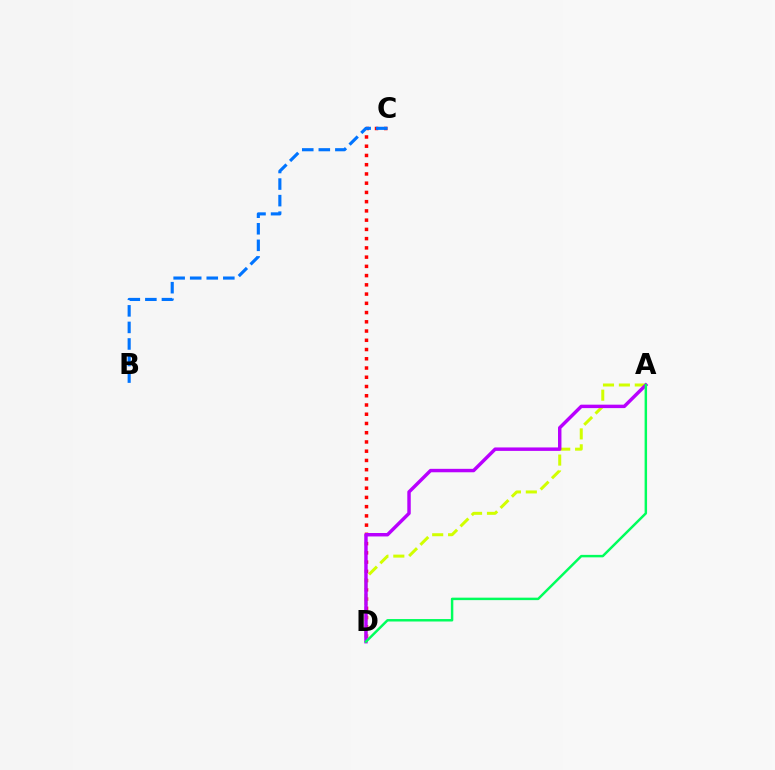{('C', 'D'): [{'color': '#ff0000', 'line_style': 'dotted', 'thickness': 2.51}], ('A', 'D'): [{'color': '#d1ff00', 'line_style': 'dashed', 'thickness': 2.16}, {'color': '#b900ff', 'line_style': 'solid', 'thickness': 2.48}, {'color': '#00ff5c', 'line_style': 'solid', 'thickness': 1.77}], ('B', 'C'): [{'color': '#0074ff', 'line_style': 'dashed', 'thickness': 2.25}]}